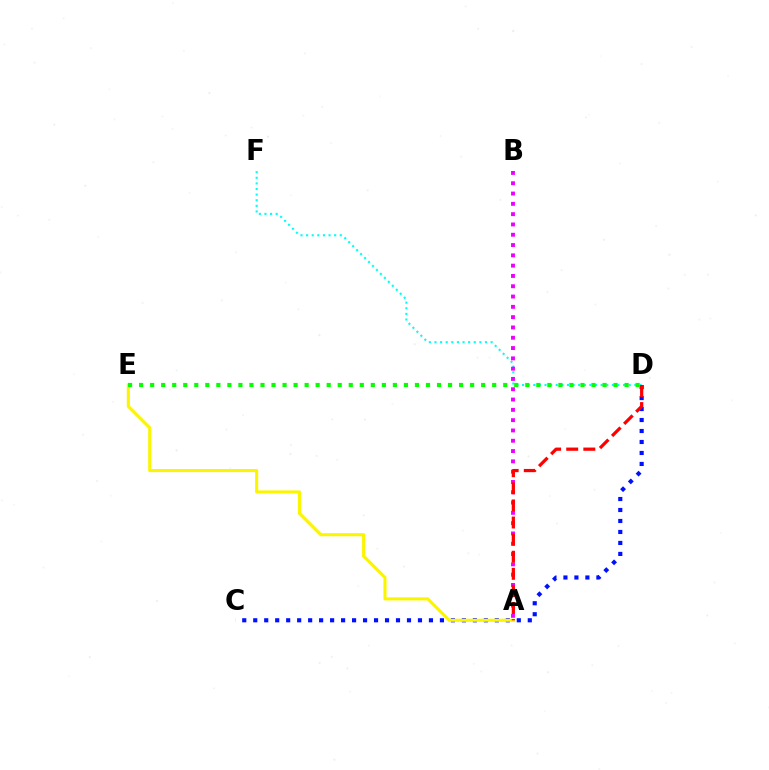{('D', 'F'): [{'color': '#00fff6', 'line_style': 'dotted', 'thickness': 1.52}], ('C', 'D'): [{'color': '#0010ff', 'line_style': 'dotted', 'thickness': 2.98}], ('A', 'B'): [{'color': '#ee00ff', 'line_style': 'dotted', 'thickness': 2.8}], ('A', 'E'): [{'color': '#fcf500', 'line_style': 'solid', 'thickness': 2.23}], ('D', 'E'): [{'color': '#08ff00', 'line_style': 'dotted', 'thickness': 3.0}], ('A', 'D'): [{'color': '#ff0000', 'line_style': 'dashed', 'thickness': 2.32}]}